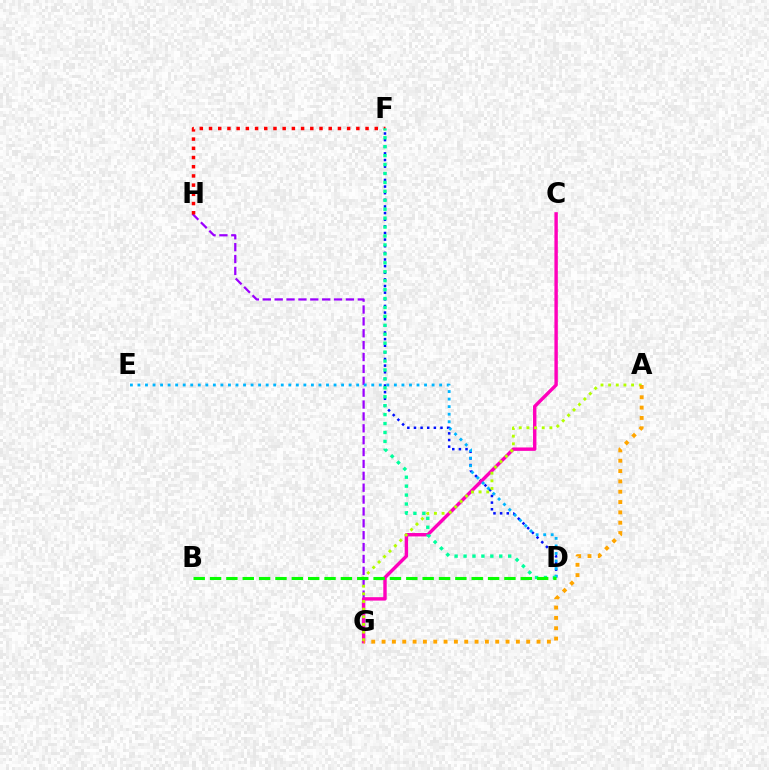{('D', 'F'): [{'color': '#0010ff', 'line_style': 'dotted', 'thickness': 1.8}, {'color': '#00ff9d', 'line_style': 'dotted', 'thickness': 2.43}], ('G', 'H'): [{'color': '#9b00ff', 'line_style': 'dashed', 'thickness': 1.61}], ('F', 'H'): [{'color': '#ff0000', 'line_style': 'dotted', 'thickness': 2.5}], ('C', 'G'): [{'color': '#ff00bd', 'line_style': 'solid', 'thickness': 2.46}], ('D', 'E'): [{'color': '#00b5ff', 'line_style': 'dotted', 'thickness': 2.05}], ('A', 'G'): [{'color': '#b3ff00', 'line_style': 'dotted', 'thickness': 2.08}, {'color': '#ffa500', 'line_style': 'dotted', 'thickness': 2.81}], ('B', 'D'): [{'color': '#08ff00', 'line_style': 'dashed', 'thickness': 2.22}]}